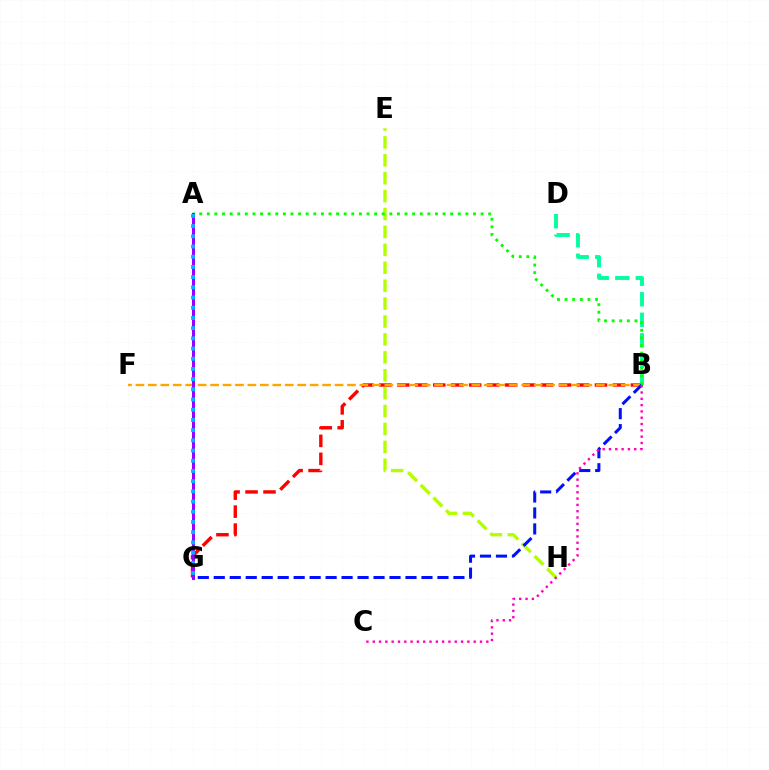{('B', 'D'): [{'color': '#00ff9d', 'line_style': 'dashed', 'thickness': 2.79}], ('B', 'G'): [{'color': '#ff0000', 'line_style': 'dashed', 'thickness': 2.44}, {'color': '#0010ff', 'line_style': 'dashed', 'thickness': 2.17}], ('B', 'F'): [{'color': '#ffa500', 'line_style': 'dashed', 'thickness': 1.69}], ('E', 'H'): [{'color': '#b3ff00', 'line_style': 'dashed', 'thickness': 2.43}], ('A', 'B'): [{'color': '#08ff00', 'line_style': 'dotted', 'thickness': 2.07}], ('A', 'G'): [{'color': '#9b00ff', 'line_style': 'solid', 'thickness': 2.18}, {'color': '#00b5ff', 'line_style': 'dotted', 'thickness': 2.77}], ('B', 'C'): [{'color': '#ff00bd', 'line_style': 'dotted', 'thickness': 1.71}]}